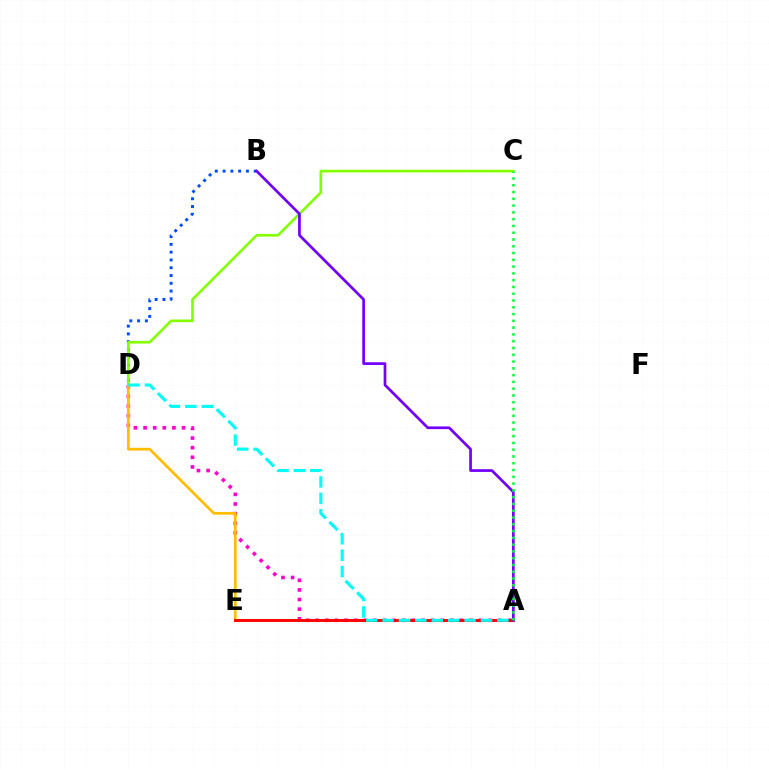{('B', 'D'): [{'color': '#004bff', 'line_style': 'dotted', 'thickness': 2.11}], ('A', 'D'): [{'color': '#ff00cf', 'line_style': 'dotted', 'thickness': 2.61}, {'color': '#00fff6', 'line_style': 'dashed', 'thickness': 2.23}], ('C', 'D'): [{'color': '#84ff00', 'line_style': 'solid', 'thickness': 1.92}], ('D', 'E'): [{'color': '#ffbd00', 'line_style': 'solid', 'thickness': 1.97}], ('A', 'E'): [{'color': '#ff0000', 'line_style': 'solid', 'thickness': 2.08}], ('A', 'B'): [{'color': '#7200ff', 'line_style': 'solid', 'thickness': 1.96}], ('A', 'C'): [{'color': '#00ff39', 'line_style': 'dotted', 'thickness': 1.84}]}